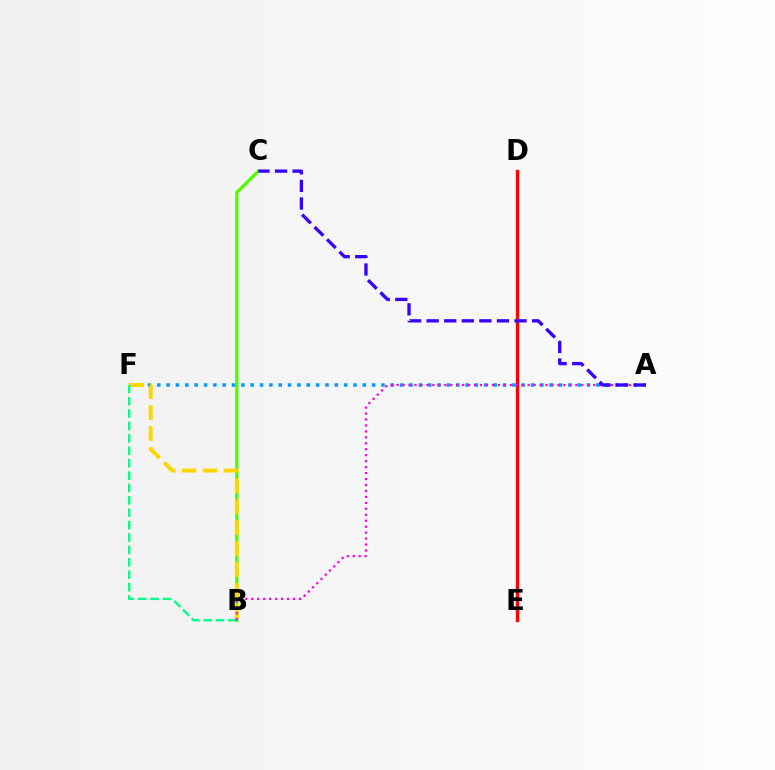{('A', 'F'): [{'color': '#009eff', 'line_style': 'dotted', 'thickness': 2.54}], ('B', 'C'): [{'color': '#4fff00', 'line_style': 'solid', 'thickness': 2.38}], ('B', 'F'): [{'color': '#ffd500', 'line_style': 'dashed', 'thickness': 2.84}, {'color': '#00ff86', 'line_style': 'dashed', 'thickness': 1.68}], ('D', 'E'): [{'color': '#ff0000', 'line_style': 'solid', 'thickness': 2.41}], ('A', 'B'): [{'color': '#ff00ed', 'line_style': 'dotted', 'thickness': 1.62}], ('A', 'C'): [{'color': '#3700ff', 'line_style': 'dashed', 'thickness': 2.39}]}